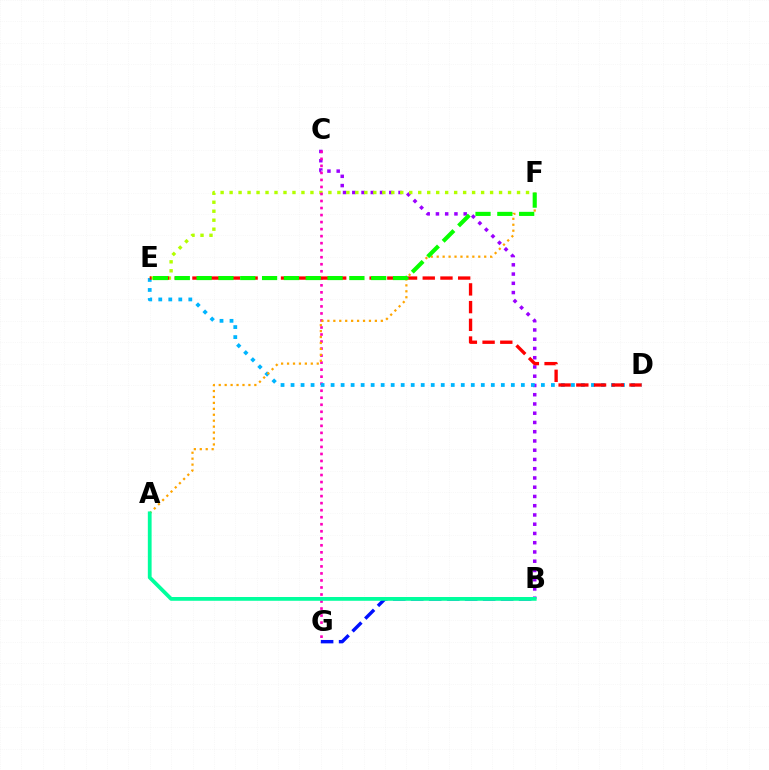{('B', 'C'): [{'color': '#9b00ff', 'line_style': 'dotted', 'thickness': 2.51}], ('E', 'F'): [{'color': '#b3ff00', 'line_style': 'dotted', 'thickness': 2.44}, {'color': '#08ff00', 'line_style': 'dashed', 'thickness': 2.96}], ('C', 'G'): [{'color': '#ff00bd', 'line_style': 'dotted', 'thickness': 1.91}], ('B', 'G'): [{'color': '#0010ff', 'line_style': 'dashed', 'thickness': 2.44}], ('D', 'E'): [{'color': '#00b5ff', 'line_style': 'dotted', 'thickness': 2.72}, {'color': '#ff0000', 'line_style': 'dashed', 'thickness': 2.41}], ('A', 'F'): [{'color': '#ffa500', 'line_style': 'dotted', 'thickness': 1.61}], ('A', 'B'): [{'color': '#00ff9d', 'line_style': 'solid', 'thickness': 2.72}]}